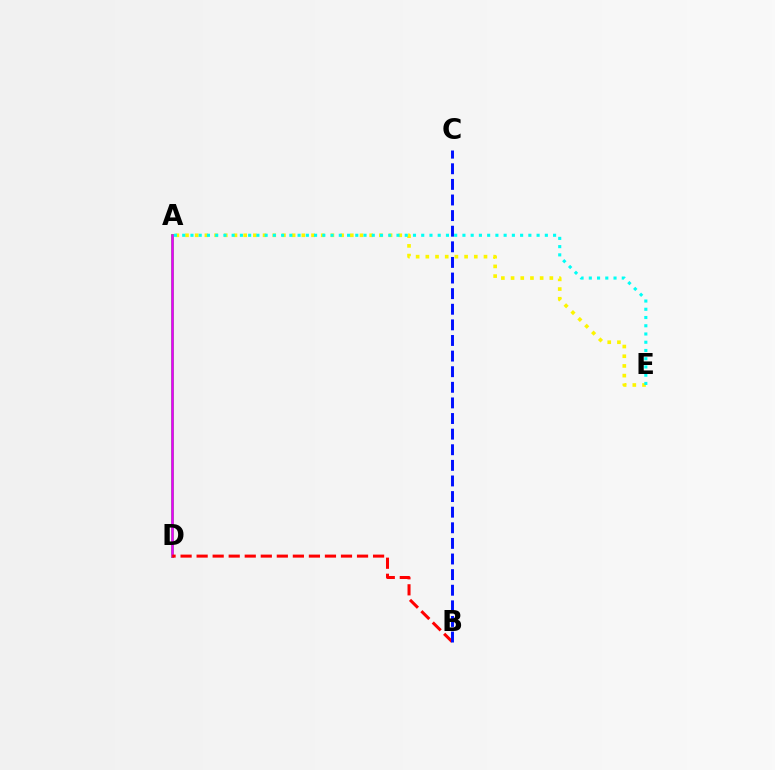{('A', 'E'): [{'color': '#fcf500', 'line_style': 'dotted', 'thickness': 2.63}, {'color': '#00fff6', 'line_style': 'dotted', 'thickness': 2.24}], ('A', 'D'): [{'color': '#08ff00', 'line_style': 'solid', 'thickness': 1.98}, {'color': '#ee00ff', 'line_style': 'solid', 'thickness': 1.8}], ('B', 'D'): [{'color': '#ff0000', 'line_style': 'dashed', 'thickness': 2.18}], ('B', 'C'): [{'color': '#0010ff', 'line_style': 'dashed', 'thickness': 2.12}]}